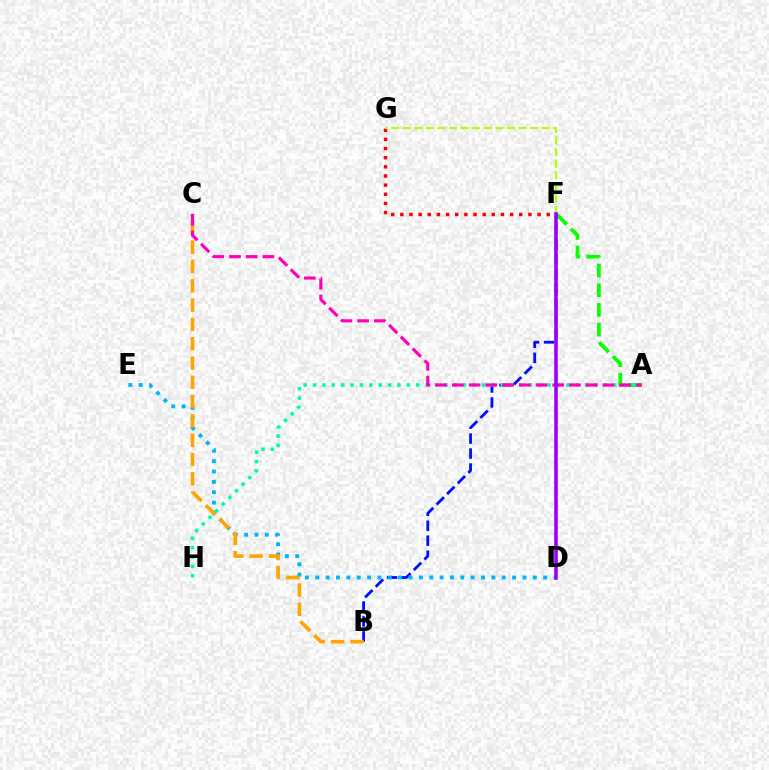{('F', 'G'): [{'color': '#ff0000', 'line_style': 'dotted', 'thickness': 2.49}, {'color': '#b3ff00', 'line_style': 'dashed', 'thickness': 1.57}], ('A', 'F'): [{'color': '#08ff00', 'line_style': 'dashed', 'thickness': 2.67}], ('B', 'F'): [{'color': '#0010ff', 'line_style': 'dashed', 'thickness': 2.04}], ('D', 'E'): [{'color': '#00b5ff', 'line_style': 'dotted', 'thickness': 2.81}], ('B', 'C'): [{'color': '#ffa500', 'line_style': 'dashed', 'thickness': 2.62}], ('A', 'H'): [{'color': '#00ff9d', 'line_style': 'dotted', 'thickness': 2.55}], ('A', 'C'): [{'color': '#ff00bd', 'line_style': 'dashed', 'thickness': 2.27}], ('D', 'F'): [{'color': '#9b00ff', 'line_style': 'solid', 'thickness': 2.58}]}